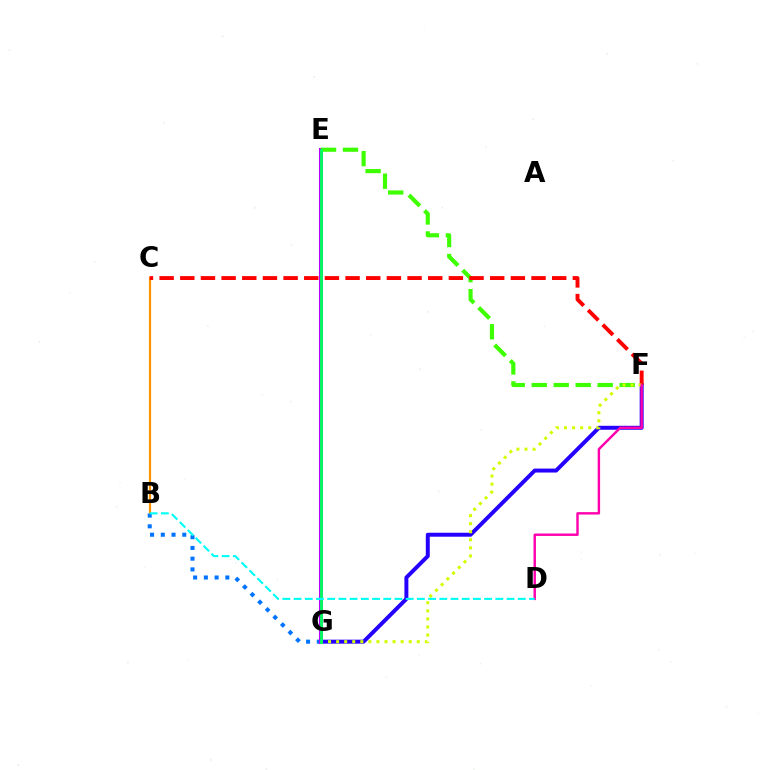{('F', 'G'): [{'color': '#2500ff', 'line_style': 'solid', 'thickness': 2.85}, {'color': '#d1ff00', 'line_style': 'dotted', 'thickness': 2.19}], ('B', 'C'): [{'color': '#ff9400', 'line_style': 'solid', 'thickness': 1.59}], ('B', 'G'): [{'color': '#0074ff', 'line_style': 'dotted', 'thickness': 2.92}], ('E', 'G'): [{'color': '#b900ff', 'line_style': 'solid', 'thickness': 2.92}, {'color': '#00ff5c', 'line_style': 'solid', 'thickness': 2.05}], ('E', 'F'): [{'color': '#3dff00', 'line_style': 'dashed', 'thickness': 2.99}], ('C', 'F'): [{'color': '#ff0000', 'line_style': 'dashed', 'thickness': 2.81}], ('D', 'F'): [{'color': '#ff00ac', 'line_style': 'solid', 'thickness': 1.75}], ('B', 'D'): [{'color': '#00fff6', 'line_style': 'dashed', 'thickness': 1.52}]}